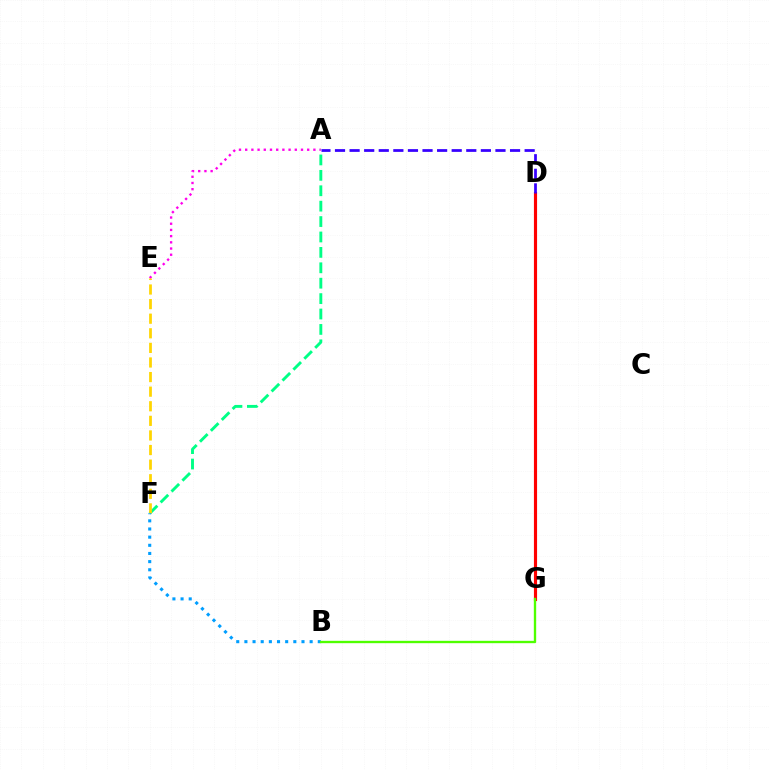{('A', 'E'): [{'color': '#ff00ed', 'line_style': 'dotted', 'thickness': 1.68}], ('A', 'F'): [{'color': '#00ff86', 'line_style': 'dashed', 'thickness': 2.09}], ('E', 'F'): [{'color': '#ffd500', 'line_style': 'dashed', 'thickness': 1.98}], ('D', 'G'): [{'color': '#ff0000', 'line_style': 'solid', 'thickness': 2.27}], ('B', 'F'): [{'color': '#009eff', 'line_style': 'dotted', 'thickness': 2.22}], ('A', 'D'): [{'color': '#3700ff', 'line_style': 'dashed', 'thickness': 1.98}], ('B', 'G'): [{'color': '#4fff00', 'line_style': 'solid', 'thickness': 1.69}]}